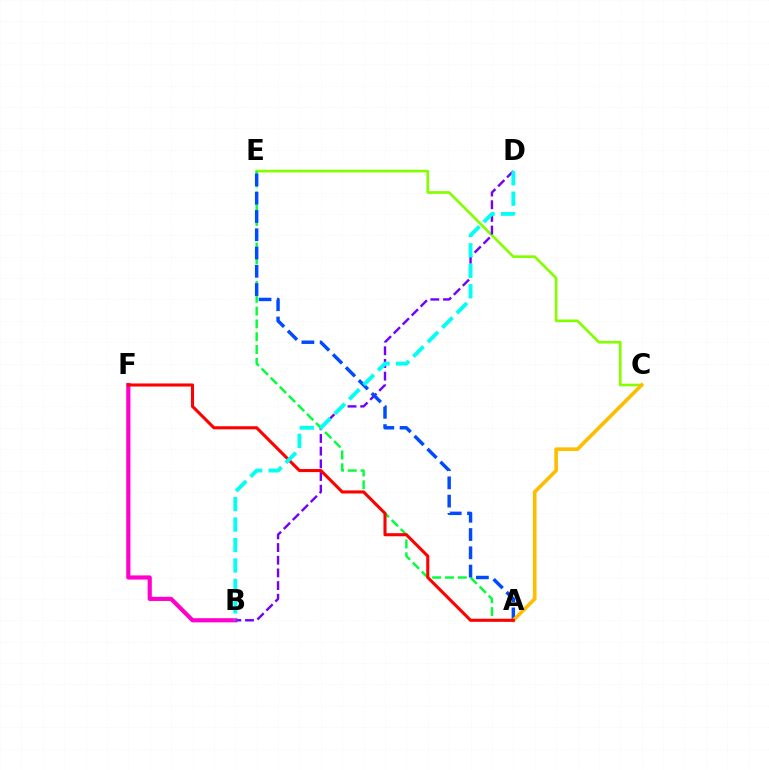{('C', 'E'): [{'color': '#84ff00', 'line_style': 'solid', 'thickness': 1.94}], ('B', 'F'): [{'color': '#ff00cf', 'line_style': 'solid', 'thickness': 3.0}], ('B', 'D'): [{'color': '#7200ff', 'line_style': 'dashed', 'thickness': 1.72}, {'color': '#00fff6', 'line_style': 'dashed', 'thickness': 2.78}], ('A', 'E'): [{'color': '#00ff39', 'line_style': 'dashed', 'thickness': 1.74}, {'color': '#004bff', 'line_style': 'dashed', 'thickness': 2.48}], ('A', 'C'): [{'color': '#ffbd00', 'line_style': 'solid', 'thickness': 2.61}], ('A', 'F'): [{'color': '#ff0000', 'line_style': 'solid', 'thickness': 2.22}]}